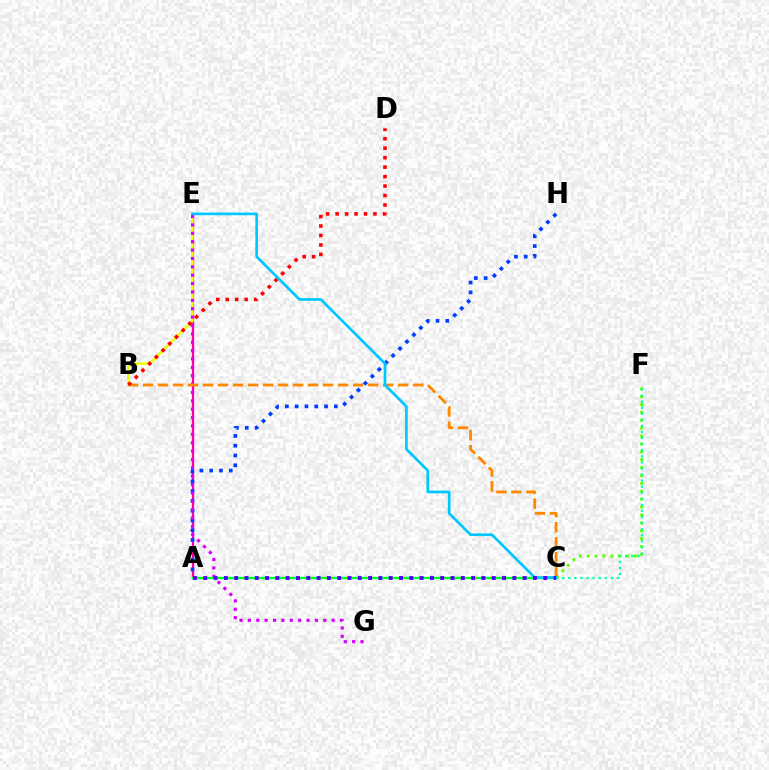{('A', 'E'): [{'color': '#ff00a0', 'line_style': 'solid', 'thickness': 1.63}], ('C', 'F'): [{'color': '#66ff00', 'line_style': 'dotted', 'thickness': 2.14}, {'color': '#00ffaf', 'line_style': 'dotted', 'thickness': 1.65}], ('A', 'H'): [{'color': '#003fff', 'line_style': 'dotted', 'thickness': 2.66}], ('B', 'E'): [{'color': '#eeff00', 'line_style': 'solid', 'thickness': 1.8}], ('E', 'G'): [{'color': '#d600ff', 'line_style': 'dotted', 'thickness': 2.28}], ('B', 'C'): [{'color': '#ff8800', 'line_style': 'dashed', 'thickness': 2.04}], ('B', 'D'): [{'color': '#ff0000', 'line_style': 'dotted', 'thickness': 2.57}], ('A', 'C'): [{'color': '#00ff27', 'line_style': 'solid', 'thickness': 1.71}, {'color': '#4f00ff', 'line_style': 'dotted', 'thickness': 2.8}], ('C', 'E'): [{'color': '#00c7ff', 'line_style': 'solid', 'thickness': 1.93}]}